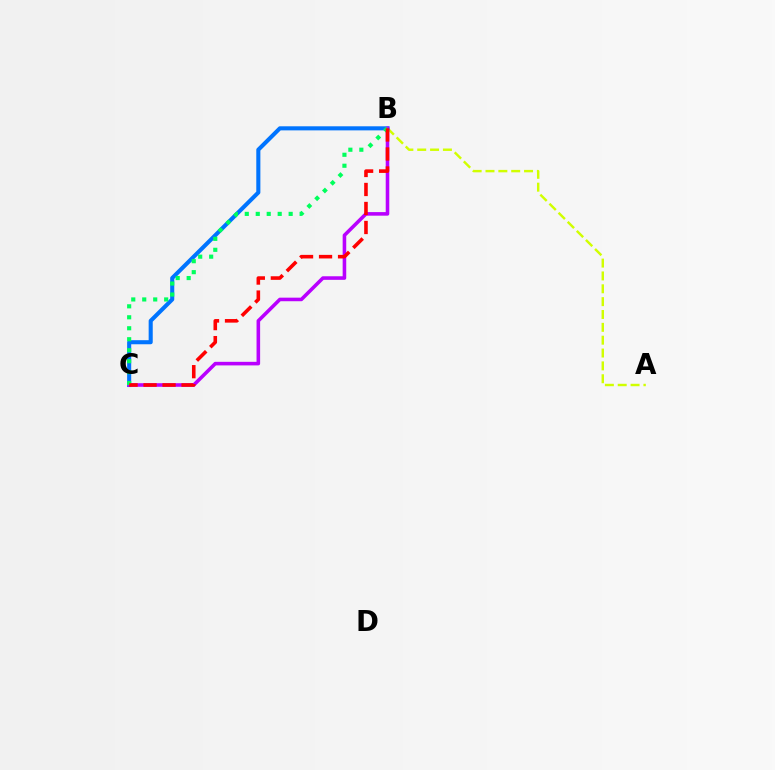{('A', 'B'): [{'color': '#d1ff00', 'line_style': 'dashed', 'thickness': 1.75}], ('B', 'C'): [{'color': '#0074ff', 'line_style': 'solid', 'thickness': 2.94}, {'color': '#b900ff', 'line_style': 'solid', 'thickness': 2.57}, {'color': '#00ff5c', 'line_style': 'dotted', 'thickness': 2.98}, {'color': '#ff0000', 'line_style': 'dashed', 'thickness': 2.58}]}